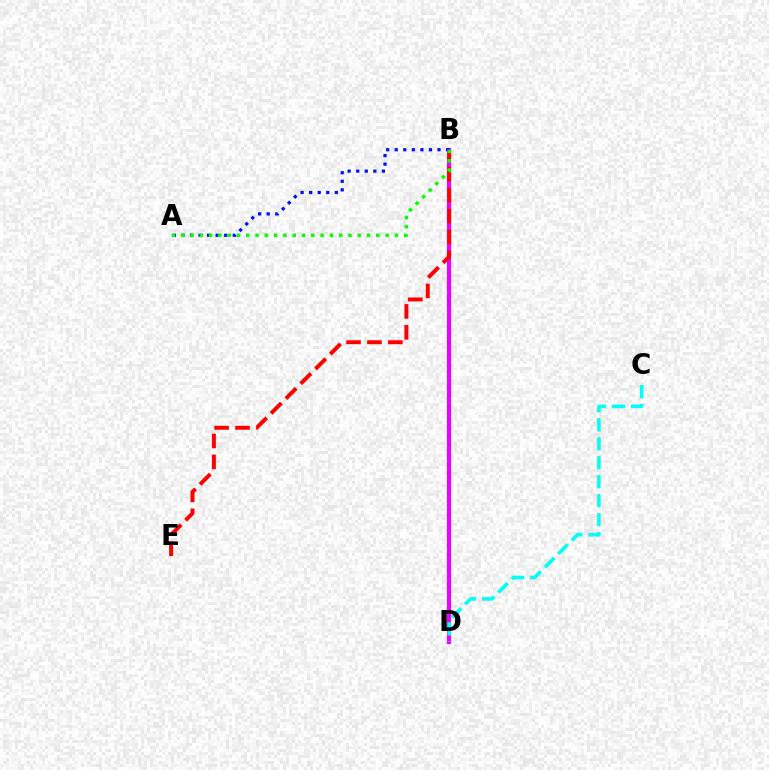{('B', 'D'): [{'color': '#fcf500', 'line_style': 'solid', 'thickness': 2.86}, {'color': '#ee00ff', 'line_style': 'solid', 'thickness': 2.99}], ('B', 'E'): [{'color': '#ff0000', 'line_style': 'dashed', 'thickness': 2.84}], ('C', 'D'): [{'color': '#00fff6', 'line_style': 'dashed', 'thickness': 2.58}], ('A', 'B'): [{'color': '#0010ff', 'line_style': 'dotted', 'thickness': 2.32}, {'color': '#08ff00', 'line_style': 'dotted', 'thickness': 2.52}]}